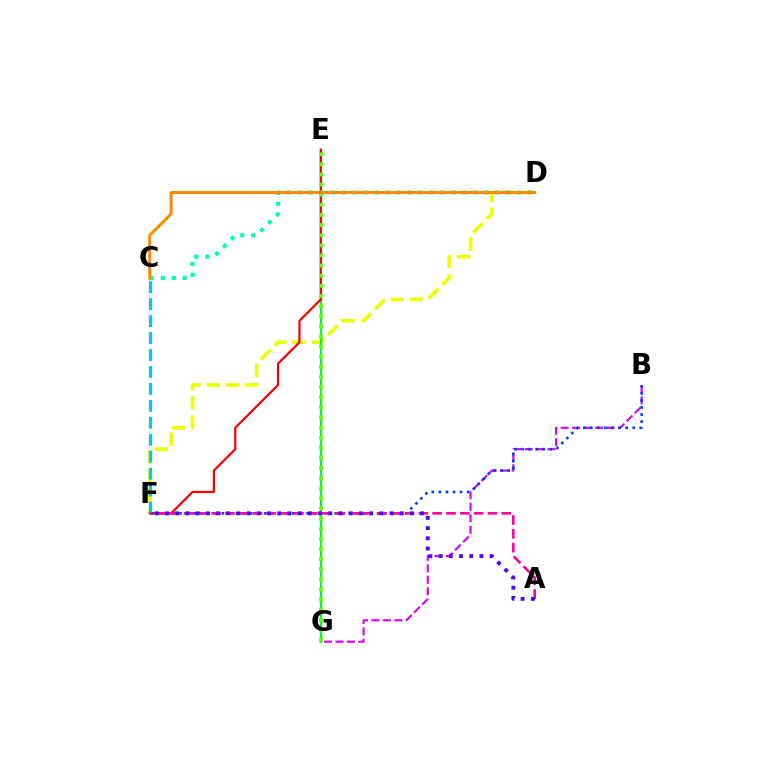{('D', 'F'): [{'color': '#eeff00', 'line_style': 'dashed', 'thickness': 2.63}], ('E', 'G'): [{'color': '#00ff27', 'line_style': 'solid', 'thickness': 1.63}, {'color': '#66ff00', 'line_style': 'dotted', 'thickness': 2.75}], ('B', 'G'): [{'color': '#d600ff', 'line_style': 'dashed', 'thickness': 1.56}], ('E', 'F'): [{'color': '#ff0000', 'line_style': 'solid', 'thickness': 1.61}], ('B', 'F'): [{'color': '#003fff', 'line_style': 'dotted', 'thickness': 1.92}], ('C', 'D'): [{'color': '#00ffaf', 'line_style': 'dotted', 'thickness': 2.98}, {'color': '#ff8800', 'line_style': 'solid', 'thickness': 2.12}], ('C', 'F'): [{'color': '#00c7ff', 'line_style': 'dashed', 'thickness': 2.3}], ('A', 'F'): [{'color': '#ff00a0', 'line_style': 'dashed', 'thickness': 1.88}, {'color': '#4f00ff', 'line_style': 'dotted', 'thickness': 2.77}]}